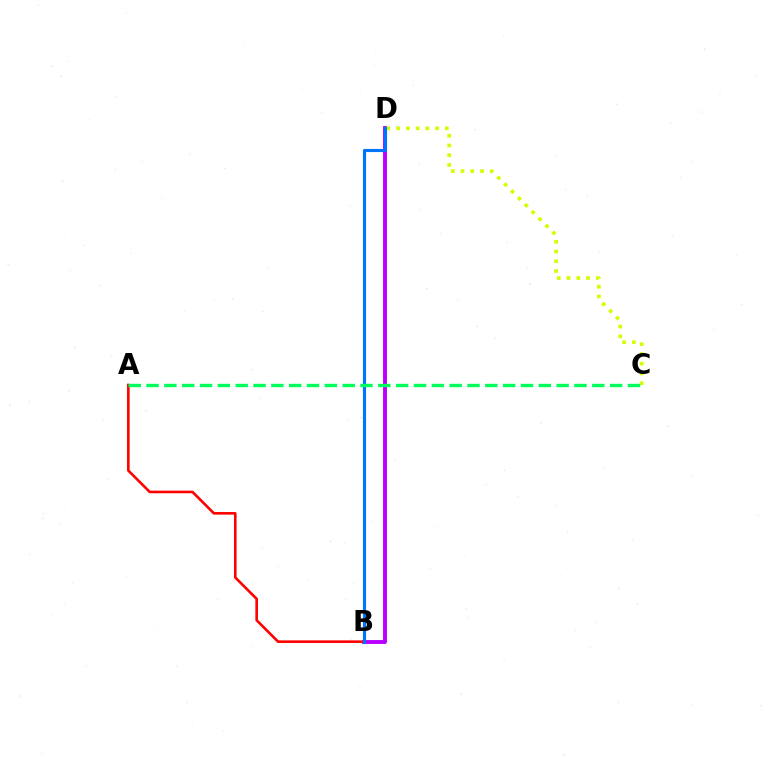{('B', 'D'): [{'color': '#b900ff', 'line_style': 'solid', 'thickness': 2.81}, {'color': '#0074ff', 'line_style': 'solid', 'thickness': 2.26}], ('A', 'B'): [{'color': '#ff0000', 'line_style': 'solid', 'thickness': 1.88}], ('C', 'D'): [{'color': '#d1ff00', 'line_style': 'dotted', 'thickness': 2.65}], ('A', 'C'): [{'color': '#00ff5c', 'line_style': 'dashed', 'thickness': 2.42}]}